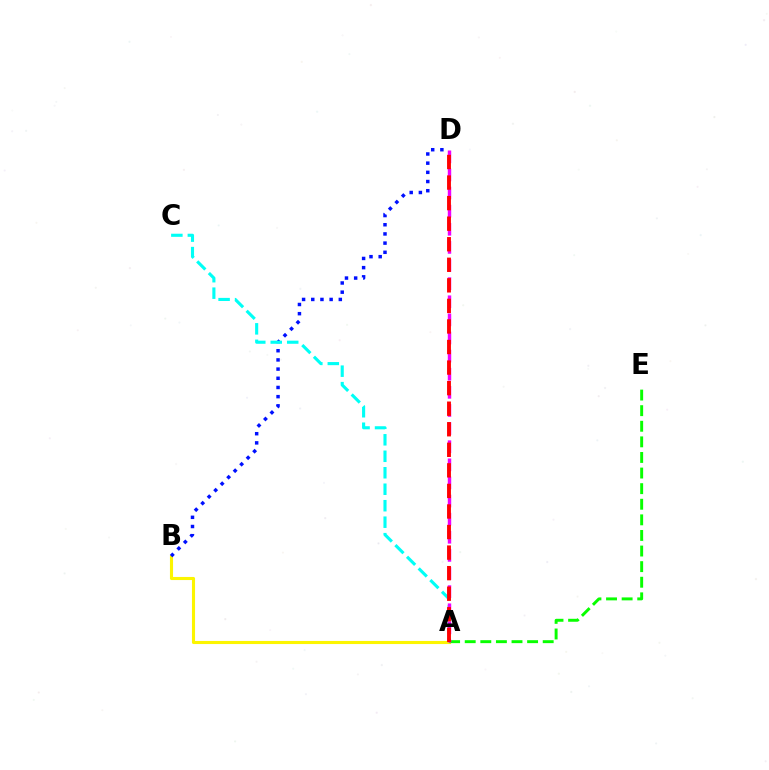{('A', 'B'): [{'color': '#fcf500', 'line_style': 'solid', 'thickness': 2.23}], ('B', 'D'): [{'color': '#0010ff', 'line_style': 'dotted', 'thickness': 2.5}], ('A', 'C'): [{'color': '#00fff6', 'line_style': 'dashed', 'thickness': 2.24}], ('A', 'E'): [{'color': '#08ff00', 'line_style': 'dashed', 'thickness': 2.12}], ('A', 'D'): [{'color': '#ee00ff', 'line_style': 'dashed', 'thickness': 2.46}, {'color': '#ff0000', 'line_style': 'dashed', 'thickness': 2.79}]}